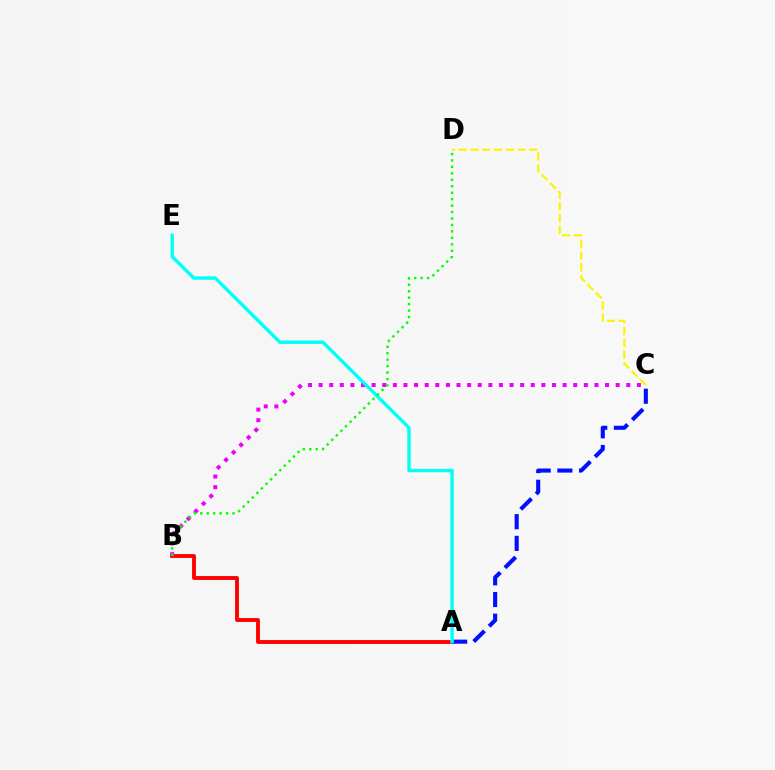{('A', 'B'): [{'color': '#ff0000', 'line_style': 'solid', 'thickness': 2.79}], ('C', 'D'): [{'color': '#fcf500', 'line_style': 'dashed', 'thickness': 1.6}], ('A', 'C'): [{'color': '#0010ff', 'line_style': 'dashed', 'thickness': 2.95}], ('B', 'C'): [{'color': '#ee00ff', 'line_style': 'dotted', 'thickness': 2.88}], ('A', 'E'): [{'color': '#00fff6', 'line_style': 'solid', 'thickness': 2.44}], ('B', 'D'): [{'color': '#08ff00', 'line_style': 'dotted', 'thickness': 1.75}]}